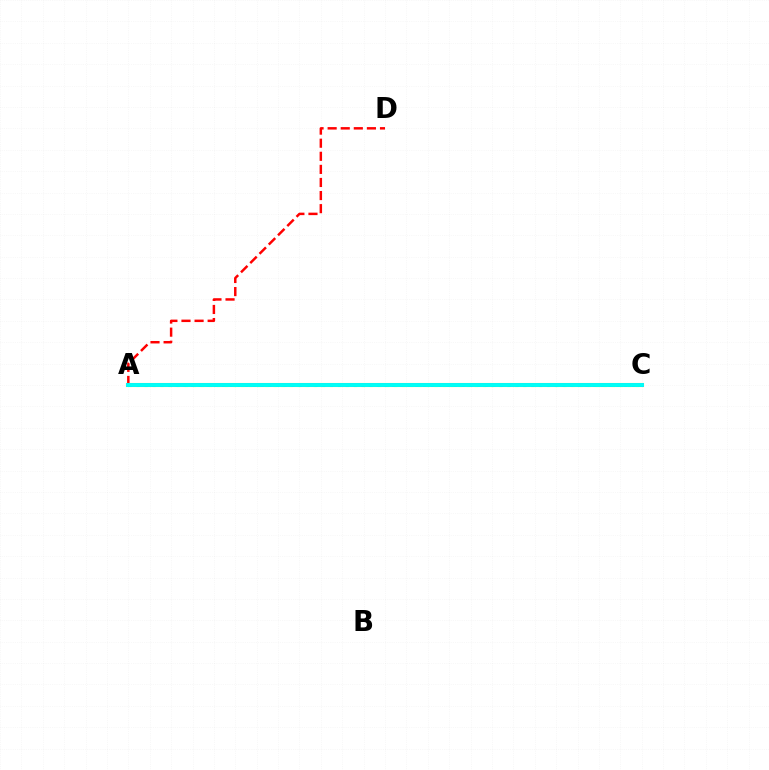{('A', 'D'): [{'color': '#ff0000', 'line_style': 'dashed', 'thickness': 1.78}], ('A', 'C'): [{'color': '#fcf500', 'line_style': 'solid', 'thickness': 2.95}, {'color': '#ee00ff', 'line_style': 'solid', 'thickness': 2.82}, {'color': '#08ff00', 'line_style': 'dotted', 'thickness': 2.19}, {'color': '#0010ff', 'line_style': 'dotted', 'thickness': 2.1}, {'color': '#00fff6', 'line_style': 'solid', 'thickness': 2.83}]}